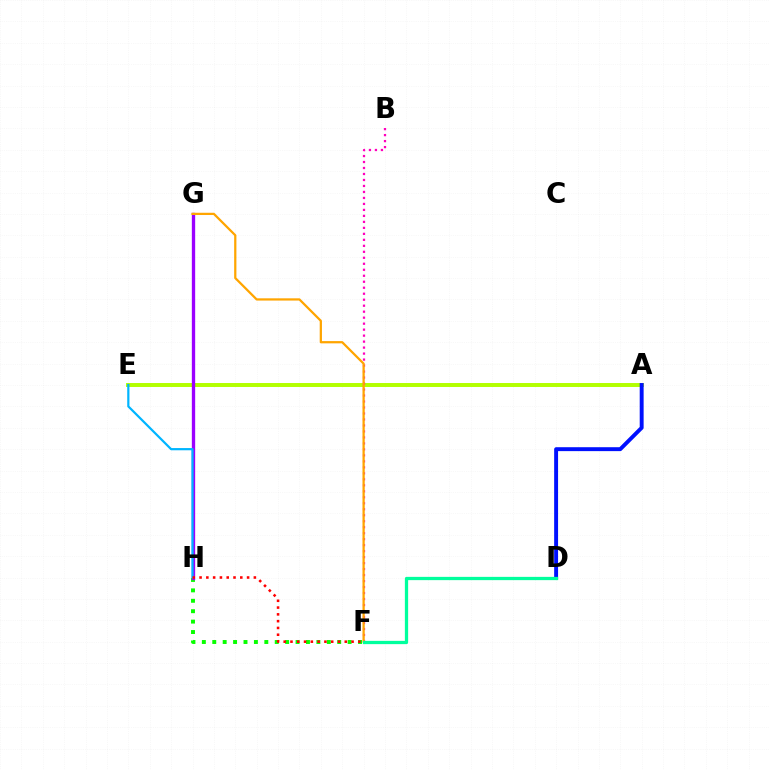{('A', 'E'): [{'color': '#b3ff00', 'line_style': 'solid', 'thickness': 2.84}], ('B', 'F'): [{'color': '#ff00bd', 'line_style': 'dotted', 'thickness': 1.63}], ('A', 'D'): [{'color': '#0010ff', 'line_style': 'solid', 'thickness': 2.82}], ('F', 'H'): [{'color': '#08ff00', 'line_style': 'dotted', 'thickness': 2.83}, {'color': '#ff0000', 'line_style': 'dotted', 'thickness': 1.84}], ('G', 'H'): [{'color': '#9b00ff', 'line_style': 'solid', 'thickness': 2.4}], ('F', 'G'): [{'color': '#ffa500', 'line_style': 'solid', 'thickness': 1.62}], ('E', 'H'): [{'color': '#00b5ff', 'line_style': 'solid', 'thickness': 1.59}], ('D', 'F'): [{'color': '#00ff9d', 'line_style': 'solid', 'thickness': 2.35}]}